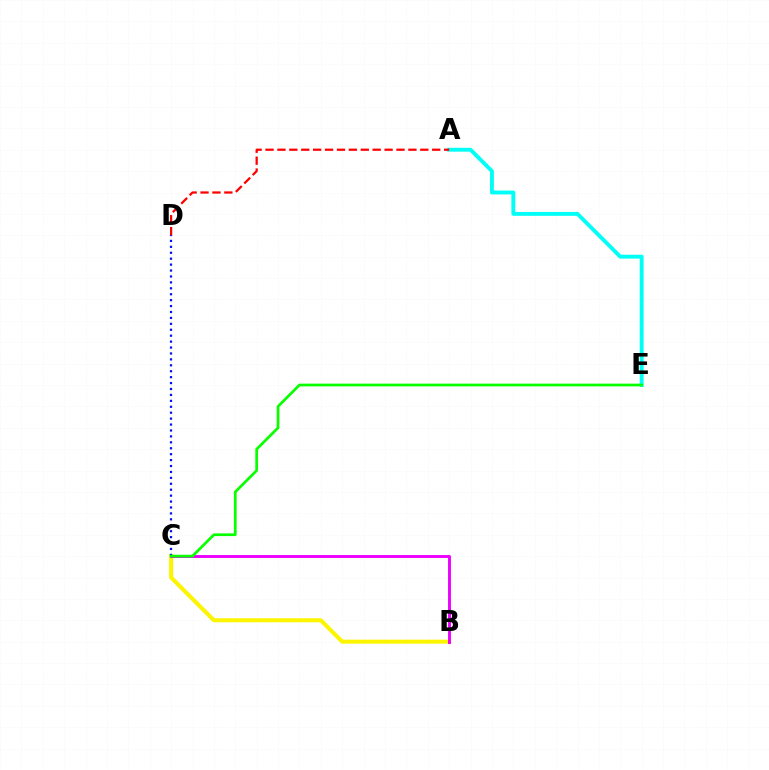{('B', 'C'): [{'color': '#fcf500', 'line_style': 'solid', 'thickness': 2.91}, {'color': '#ee00ff', 'line_style': 'solid', 'thickness': 2.11}], ('A', 'E'): [{'color': '#00fff6', 'line_style': 'solid', 'thickness': 2.8}], ('C', 'D'): [{'color': '#0010ff', 'line_style': 'dotted', 'thickness': 1.61}], ('A', 'D'): [{'color': '#ff0000', 'line_style': 'dashed', 'thickness': 1.62}], ('C', 'E'): [{'color': '#08ff00', 'line_style': 'solid', 'thickness': 1.96}]}